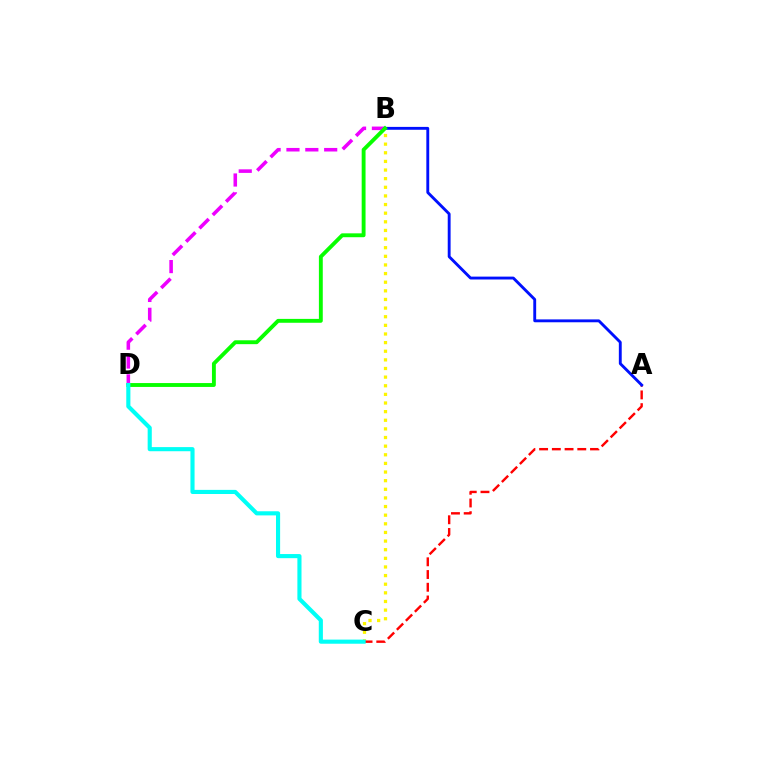{('B', 'D'): [{'color': '#ee00ff', 'line_style': 'dashed', 'thickness': 2.56}, {'color': '#08ff00', 'line_style': 'solid', 'thickness': 2.79}], ('B', 'C'): [{'color': '#fcf500', 'line_style': 'dotted', 'thickness': 2.34}], ('A', 'C'): [{'color': '#ff0000', 'line_style': 'dashed', 'thickness': 1.73}], ('A', 'B'): [{'color': '#0010ff', 'line_style': 'solid', 'thickness': 2.07}], ('C', 'D'): [{'color': '#00fff6', 'line_style': 'solid', 'thickness': 2.97}]}